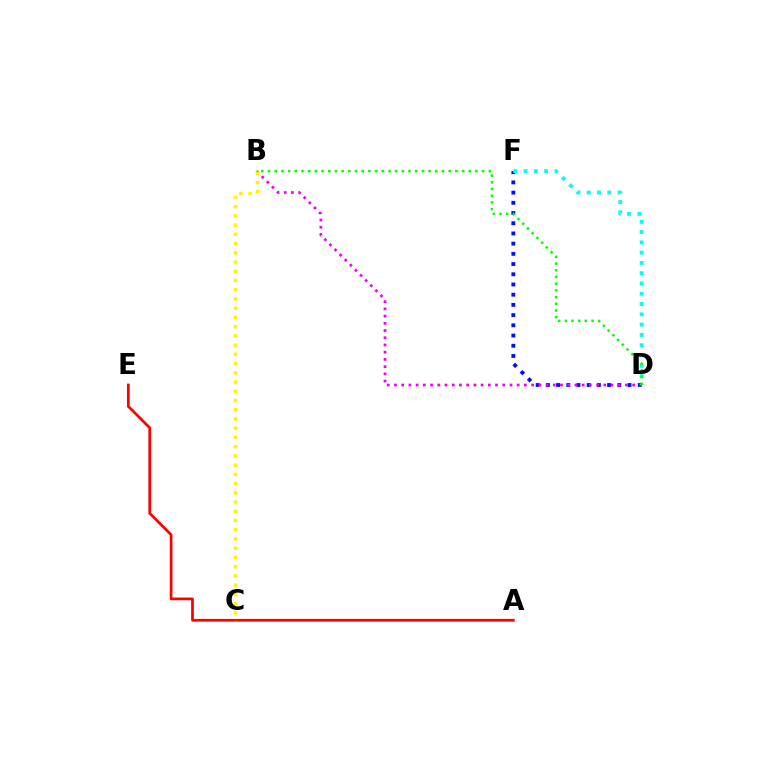{('D', 'F'): [{'color': '#0010ff', 'line_style': 'dotted', 'thickness': 2.77}, {'color': '#00fff6', 'line_style': 'dotted', 'thickness': 2.79}], ('A', 'E'): [{'color': '#ff0000', 'line_style': 'solid', 'thickness': 1.96}], ('B', 'D'): [{'color': '#ee00ff', 'line_style': 'dotted', 'thickness': 1.96}, {'color': '#08ff00', 'line_style': 'dotted', 'thickness': 1.82}], ('B', 'C'): [{'color': '#fcf500', 'line_style': 'dotted', 'thickness': 2.51}]}